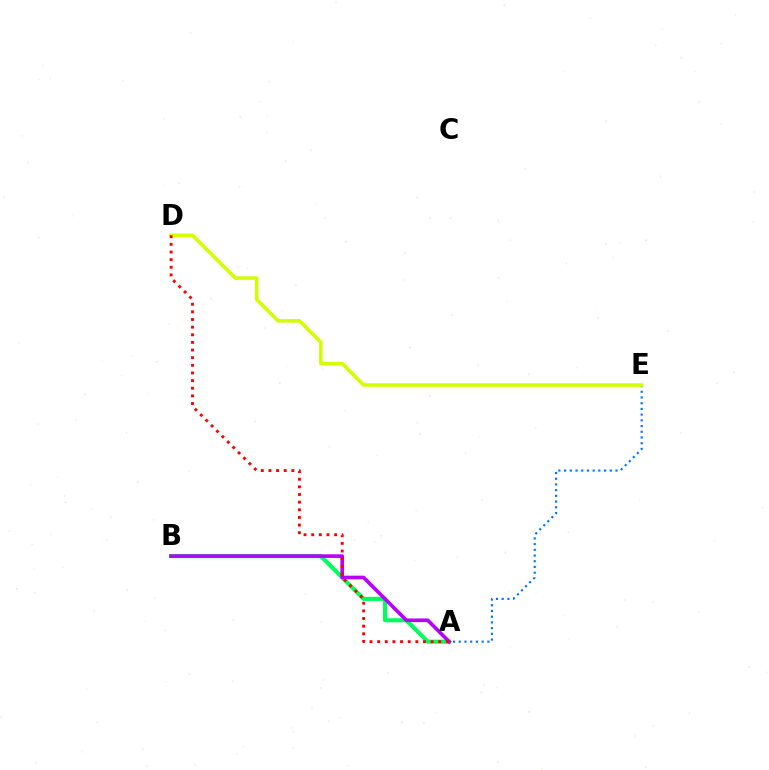{('A', 'E'): [{'color': '#0074ff', 'line_style': 'dotted', 'thickness': 1.55}], ('A', 'B'): [{'color': '#00ff5c', 'line_style': 'solid', 'thickness': 2.93}, {'color': '#b900ff', 'line_style': 'solid', 'thickness': 2.63}], ('D', 'E'): [{'color': '#d1ff00', 'line_style': 'solid', 'thickness': 2.55}], ('A', 'D'): [{'color': '#ff0000', 'line_style': 'dotted', 'thickness': 2.07}]}